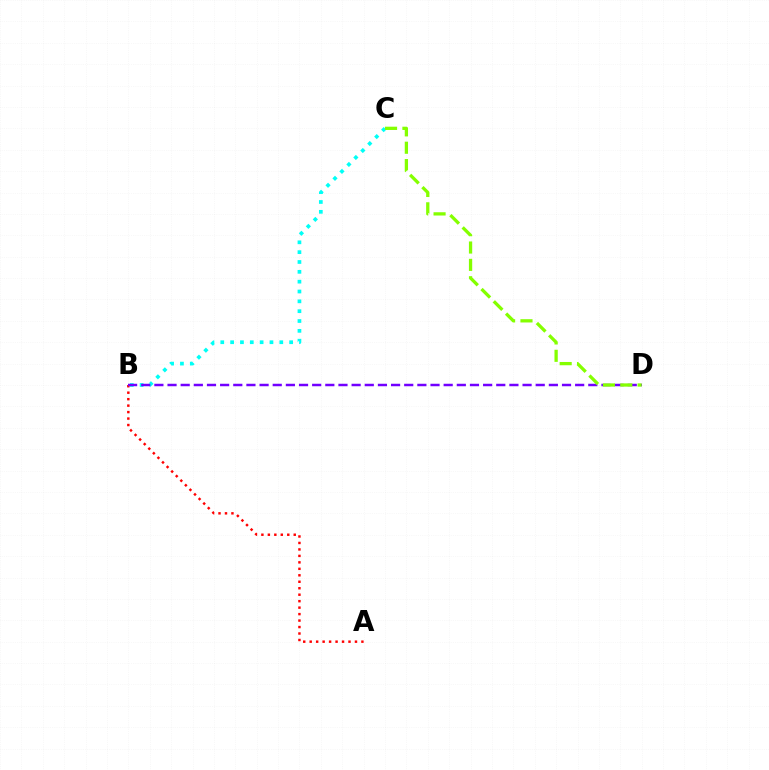{('A', 'B'): [{'color': '#ff0000', 'line_style': 'dotted', 'thickness': 1.76}], ('B', 'C'): [{'color': '#00fff6', 'line_style': 'dotted', 'thickness': 2.67}], ('B', 'D'): [{'color': '#7200ff', 'line_style': 'dashed', 'thickness': 1.79}], ('C', 'D'): [{'color': '#84ff00', 'line_style': 'dashed', 'thickness': 2.36}]}